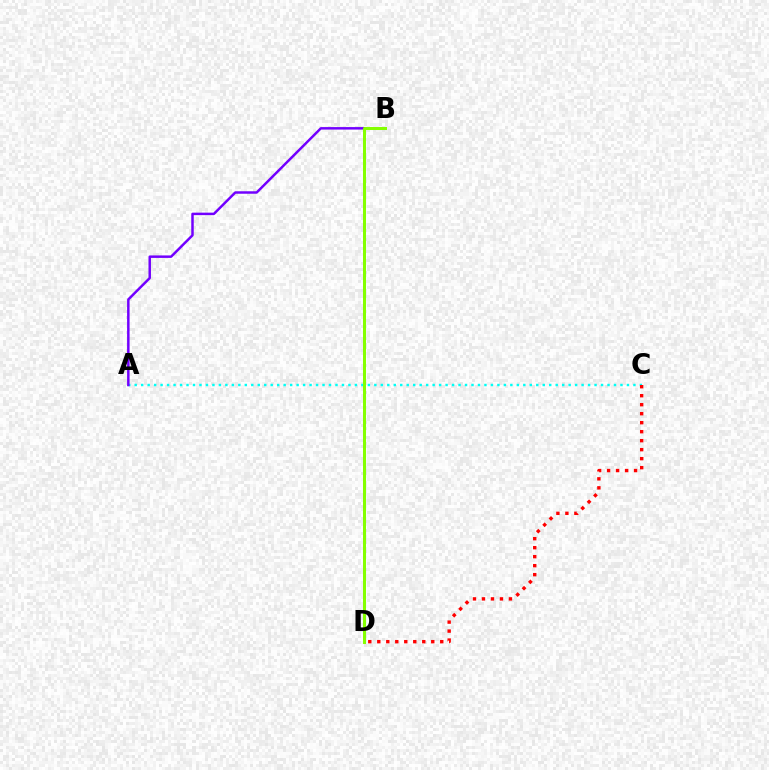{('A', 'C'): [{'color': '#00fff6', 'line_style': 'dotted', 'thickness': 1.76}], ('A', 'B'): [{'color': '#7200ff', 'line_style': 'solid', 'thickness': 1.78}], ('B', 'D'): [{'color': '#84ff00', 'line_style': 'solid', 'thickness': 2.18}], ('C', 'D'): [{'color': '#ff0000', 'line_style': 'dotted', 'thickness': 2.44}]}